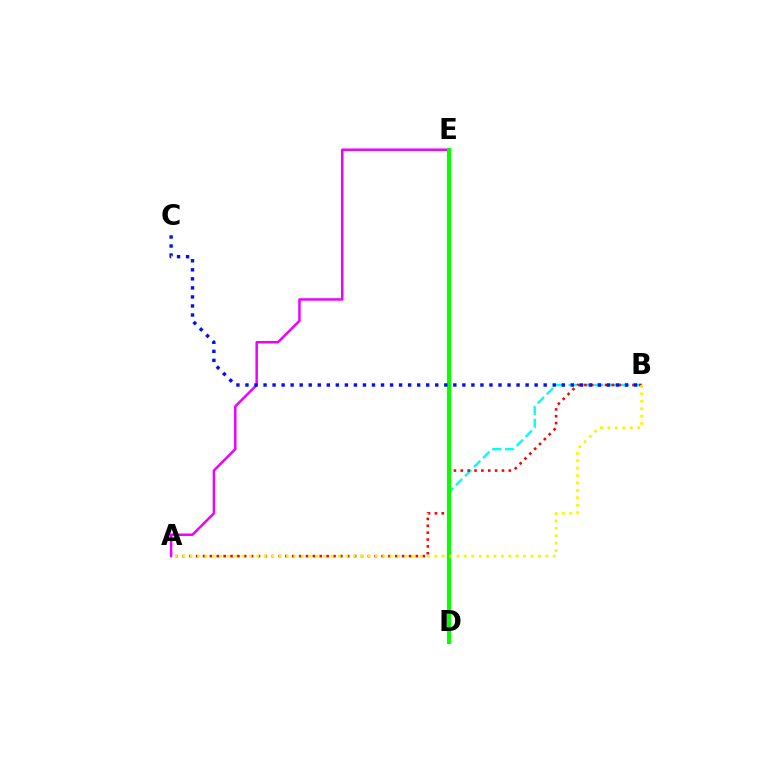{('B', 'D'): [{'color': '#00fff6', 'line_style': 'dashed', 'thickness': 1.74}], ('A', 'B'): [{'color': '#ff0000', 'line_style': 'dotted', 'thickness': 1.87}, {'color': '#fcf500', 'line_style': 'dotted', 'thickness': 2.01}], ('A', 'E'): [{'color': '#ee00ff', 'line_style': 'solid', 'thickness': 1.78}], ('D', 'E'): [{'color': '#08ff00', 'line_style': 'solid', 'thickness': 2.98}], ('B', 'C'): [{'color': '#0010ff', 'line_style': 'dotted', 'thickness': 2.46}]}